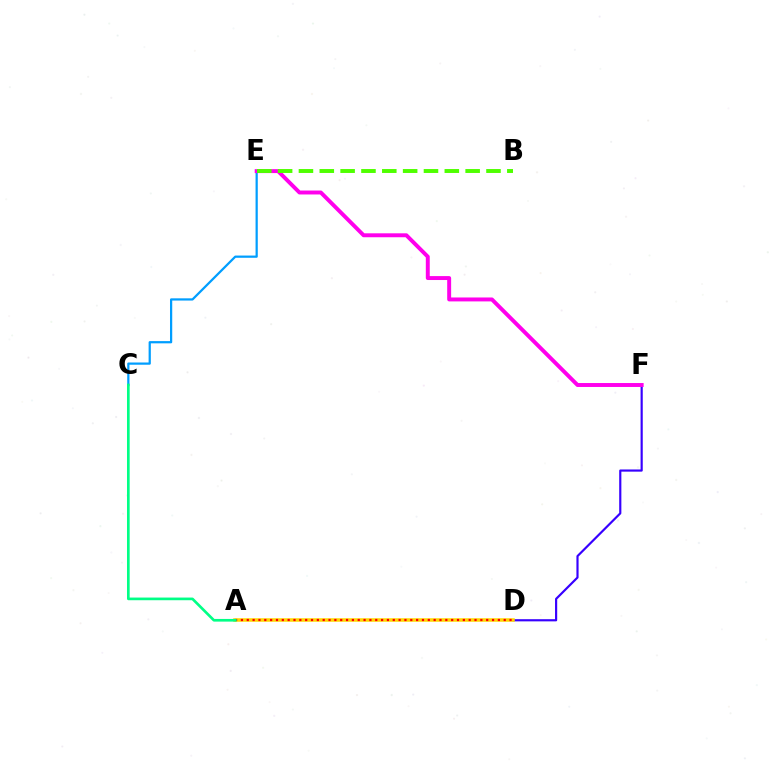{('D', 'F'): [{'color': '#3700ff', 'line_style': 'solid', 'thickness': 1.57}], ('A', 'D'): [{'color': '#ffd500', 'line_style': 'solid', 'thickness': 2.53}, {'color': '#ff0000', 'line_style': 'dotted', 'thickness': 1.59}], ('C', 'E'): [{'color': '#009eff', 'line_style': 'solid', 'thickness': 1.61}], ('E', 'F'): [{'color': '#ff00ed', 'line_style': 'solid', 'thickness': 2.83}], ('B', 'E'): [{'color': '#4fff00', 'line_style': 'dashed', 'thickness': 2.83}], ('A', 'C'): [{'color': '#00ff86', 'line_style': 'solid', 'thickness': 1.92}]}